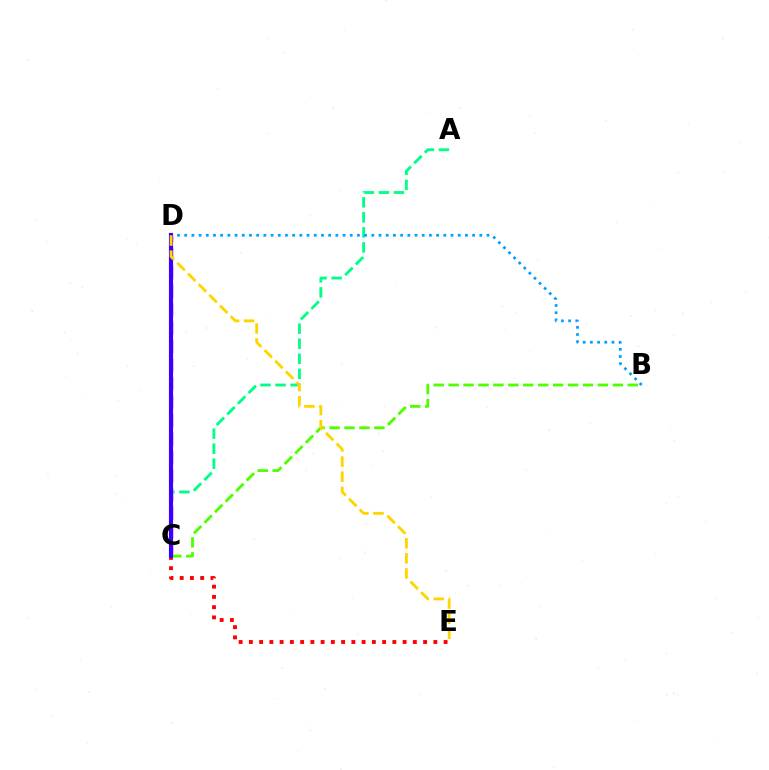{('C', 'D'): [{'color': '#ff00ed', 'line_style': 'dashed', 'thickness': 2.51}, {'color': '#3700ff', 'line_style': 'solid', 'thickness': 2.98}], ('A', 'C'): [{'color': '#00ff86', 'line_style': 'dashed', 'thickness': 2.04}], ('B', 'C'): [{'color': '#4fff00', 'line_style': 'dashed', 'thickness': 2.03}], ('C', 'E'): [{'color': '#ff0000', 'line_style': 'dotted', 'thickness': 2.78}], ('B', 'D'): [{'color': '#009eff', 'line_style': 'dotted', 'thickness': 1.96}], ('D', 'E'): [{'color': '#ffd500', 'line_style': 'dashed', 'thickness': 2.05}]}